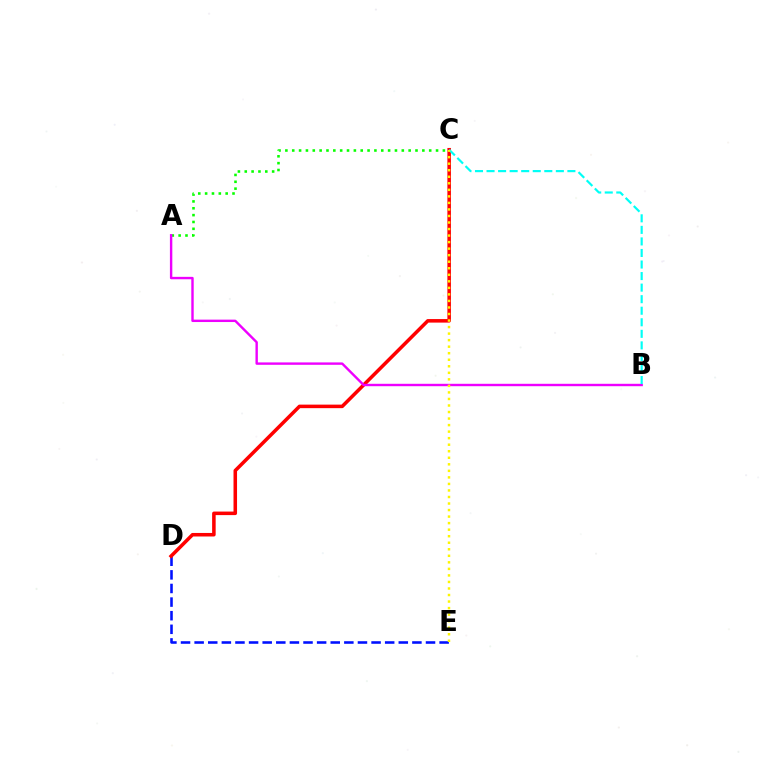{('D', 'E'): [{'color': '#0010ff', 'line_style': 'dashed', 'thickness': 1.85}], ('A', 'C'): [{'color': '#08ff00', 'line_style': 'dotted', 'thickness': 1.86}], ('C', 'D'): [{'color': '#ff0000', 'line_style': 'solid', 'thickness': 2.55}], ('A', 'B'): [{'color': '#ee00ff', 'line_style': 'solid', 'thickness': 1.73}], ('B', 'C'): [{'color': '#00fff6', 'line_style': 'dashed', 'thickness': 1.57}], ('C', 'E'): [{'color': '#fcf500', 'line_style': 'dotted', 'thickness': 1.78}]}